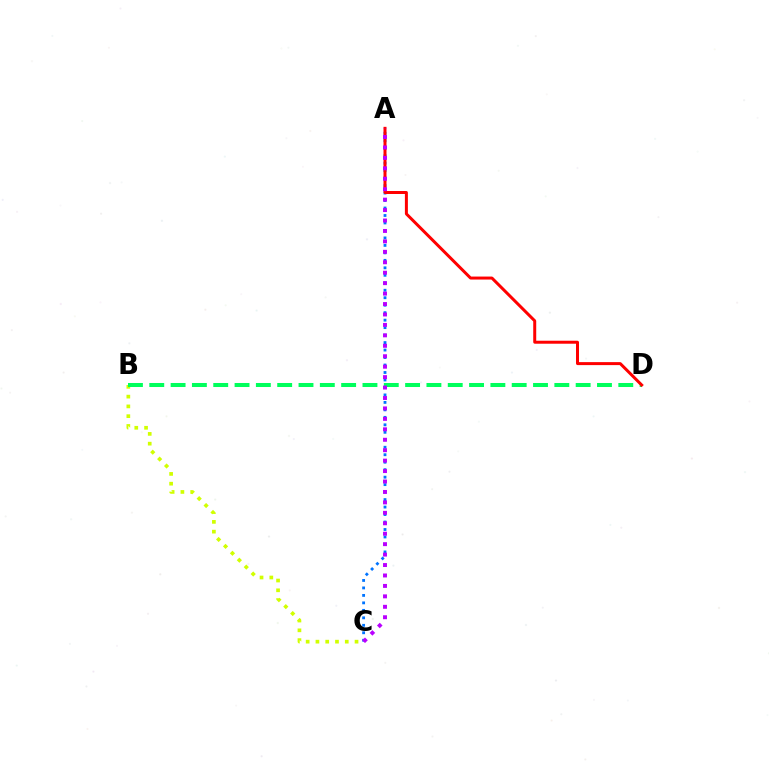{('A', 'C'): [{'color': '#0074ff', 'line_style': 'dotted', 'thickness': 2.03}, {'color': '#b900ff', 'line_style': 'dotted', 'thickness': 2.84}], ('B', 'C'): [{'color': '#d1ff00', 'line_style': 'dotted', 'thickness': 2.66}], ('B', 'D'): [{'color': '#00ff5c', 'line_style': 'dashed', 'thickness': 2.9}], ('A', 'D'): [{'color': '#ff0000', 'line_style': 'solid', 'thickness': 2.15}]}